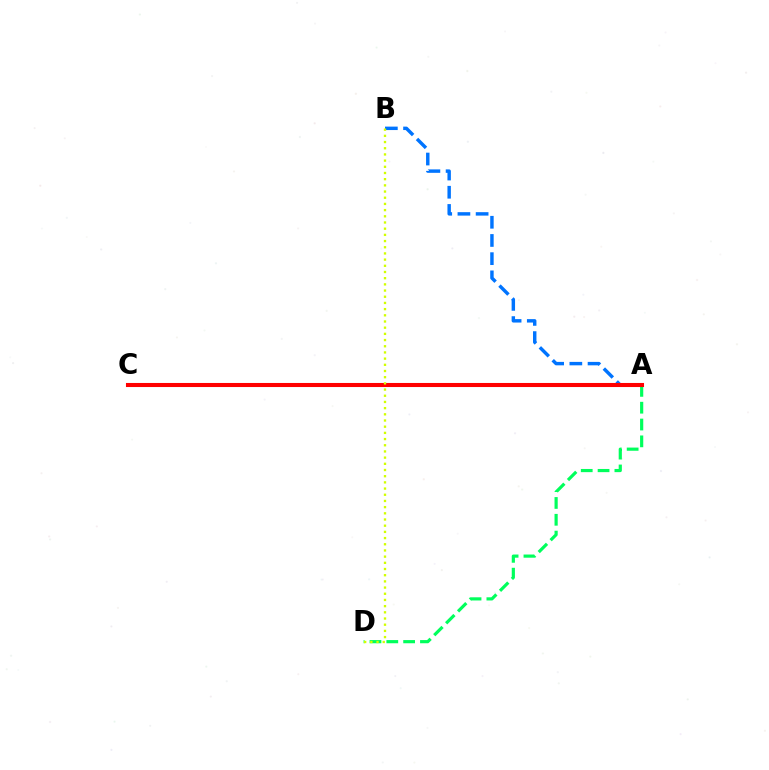{('A', 'D'): [{'color': '#00ff5c', 'line_style': 'dashed', 'thickness': 2.29}], ('A', 'B'): [{'color': '#0074ff', 'line_style': 'dashed', 'thickness': 2.47}], ('A', 'C'): [{'color': '#b900ff', 'line_style': 'dashed', 'thickness': 2.88}, {'color': '#ff0000', 'line_style': 'solid', 'thickness': 2.93}], ('B', 'D'): [{'color': '#d1ff00', 'line_style': 'dotted', 'thickness': 1.68}]}